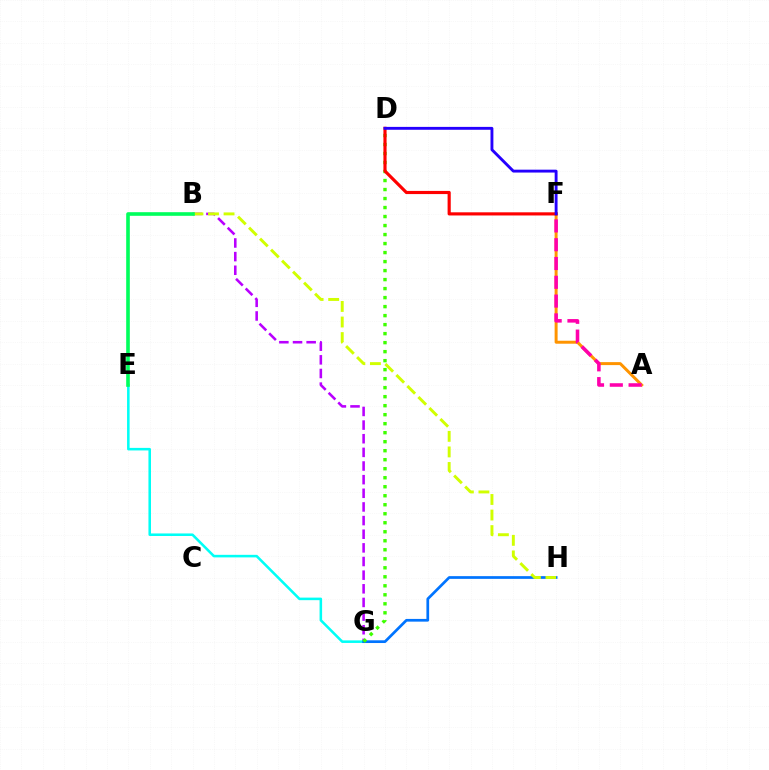{('A', 'F'): [{'color': '#ff9400', 'line_style': 'solid', 'thickness': 2.14}, {'color': '#ff00ac', 'line_style': 'dashed', 'thickness': 2.55}], ('B', 'G'): [{'color': '#b900ff', 'line_style': 'dashed', 'thickness': 1.85}], ('E', 'G'): [{'color': '#00fff6', 'line_style': 'solid', 'thickness': 1.84}], ('G', 'H'): [{'color': '#0074ff', 'line_style': 'solid', 'thickness': 1.96}], ('B', 'H'): [{'color': '#d1ff00', 'line_style': 'dashed', 'thickness': 2.11}], ('B', 'E'): [{'color': '#00ff5c', 'line_style': 'solid', 'thickness': 2.61}], ('D', 'G'): [{'color': '#3dff00', 'line_style': 'dotted', 'thickness': 2.45}], ('D', 'F'): [{'color': '#ff0000', 'line_style': 'solid', 'thickness': 2.27}, {'color': '#2500ff', 'line_style': 'solid', 'thickness': 2.07}]}